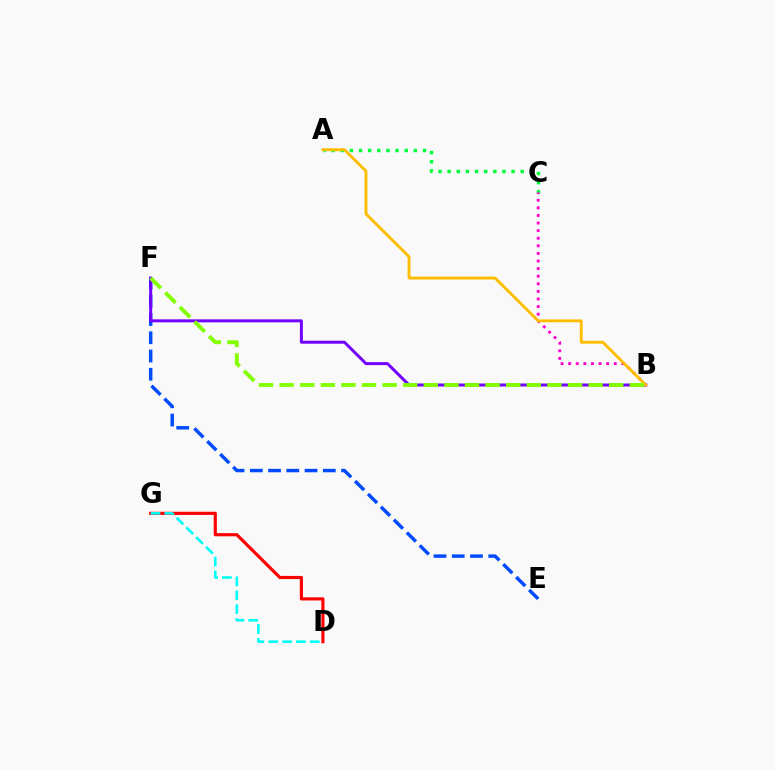{('A', 'C'): [{'color': '#00ff39', 'line_style': 'dotted', 'thickness': 2.48}], ('D', 'G'): [{'color': '#ff0000', 'line_style': 'solid', 'thickness': 2.27}, {'color': '#00fff6', 'line_style': 'dashed', 'thickness': 1.88}], ('B', 'C'): [{'color': '#ff00cf', 'line_style': 'dotted', 'thickness': 2.06}], ('E', 'F'): [{'color': '#004bff', 'line_style': 'dashed', 'thickness': 2.48}], ('B', 'F'): [{'color': '#7200ff', 'line_style': 'solid', 'thickness': 2.15}, {'color': '#84ff00', 'line_style': 'dashed', 'thickness': 2.8}], ('A', 'B'): [{'color': '#ffbd00', 'line_style': 'solid', 'thickness': 2.08}]}